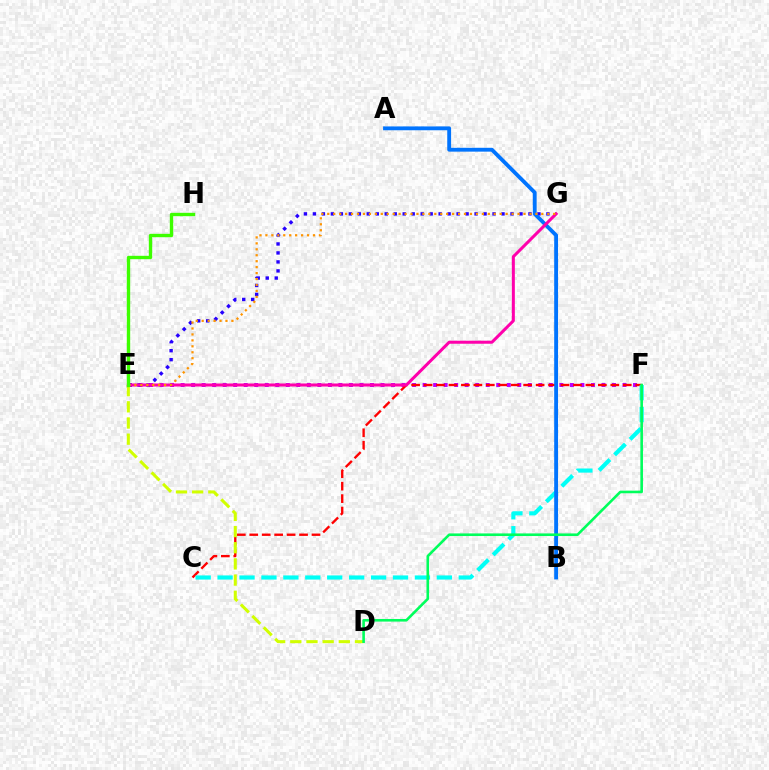{('E', 'F'): [{'color': '#b900ff', 'line_style': 'dotted', 'thickness': 2.86}], ('C', 'F'): [{'color': '#ff0000', 'line_style': 'dashed', 'thickness': 1.69}, {'color': '#00fff6', 'line_style': 'dashed', 'thickness': 2.98}], ('E', 'G'): [{'color': '#2500ff', 'line_style': 'dotted', 'thickness': 2.44}, {'color': '#ff00ac', 'line_style': 'solid', 'thickness': 2.18}, {'color': '#ff9400', 'line_style': 'dotted', 'thickness': 1.62}], ('D', 'E'): [{'color': '#d1ff00', 'line_style': 'dashed', 'thickness': 2.2}], ('A', 'B'): [{'color': '#0074ff', 'line_style': 'solid', 'thickness': 2.76}], ('E', 'H'): [{'color': '#3dff00', 'line_style': 'solid', 'thickness': 2.42}], ('D', 'F'): [{'color': '#00ff5c', 'line_style': 'solid', 'thickness': 1.88}]}